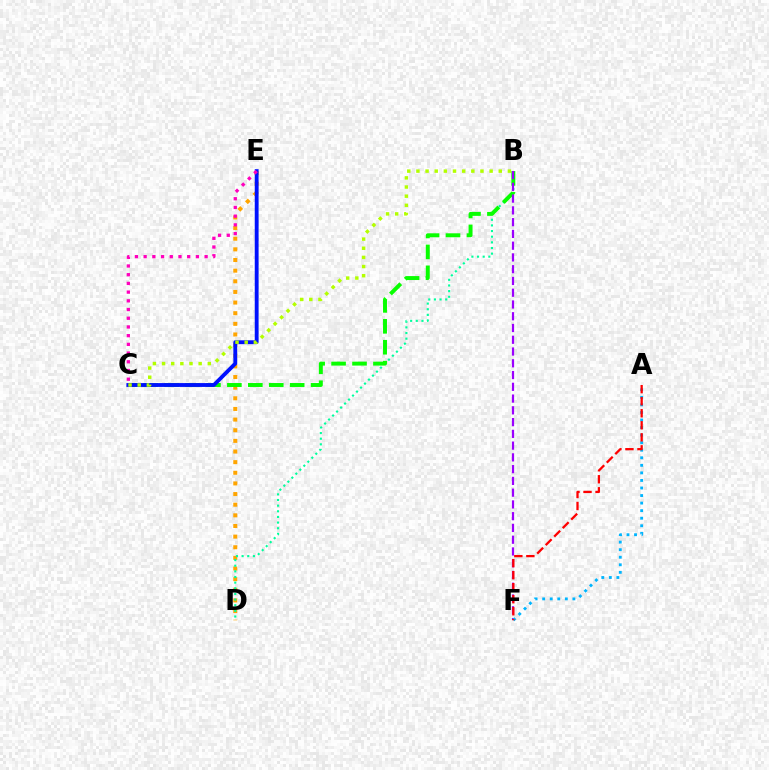{('D', 'E'): [{'color': '#ffa500', 'line_style': 'dotted', 'thickness': 2.89}], ('B', 'D'): [{'color': '#00ff9d', 'line_style': 'dotted', 'thickness': 1.53}], ('B', 'C'): [{'color': '#08ff00', 'line_style': 'dashed', 'thickness': 2.84}, {'color': '#b3ff00', 'line_style': 'dotted', 'thickness': 2.49}], ('B', 'F'): [{'color': '#9b00ff', 'line_style': 'dashed', 'thickness': 1.6}], ('C', 'E'): [{'color': '#0010ff', 'line_style': 'solid', 'thickness': 2.77}, {'color': '#ff00bd', 'line_style': 'dotted', 'thickness': 2.37}], ('A', 'F'): [{'color': '#00b5ff', 'line_style': 'dotted', 'thickness': 2.05}, {'color': '#ff0000', 'line_style': 'dashed', 'thickness': 1.63}]}